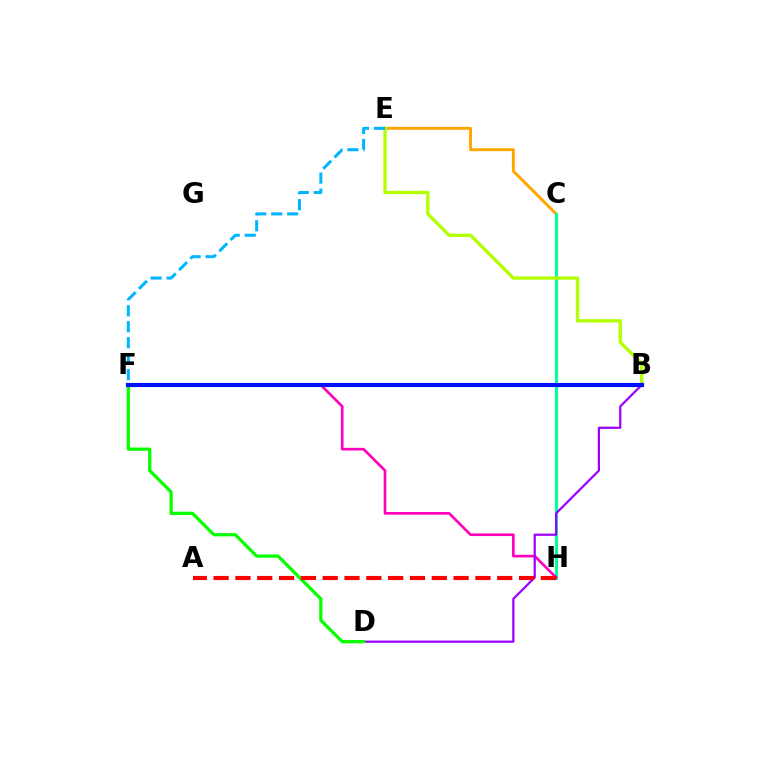{('C', 'E'): [{'color': '#ffa500', 'line_style': 'solid', 'thickness': 2.09}], ('C', 'H'): [{'color': '#00ff9d', 'line_style': 'solid', 'thickness': 2.19}], ('F', 'H'): [{'color': '#ff00bd', 'line_style': 'solid', 'thickness': 1.92}], ('B', 'D'): [{'color': '#9b00ff', 'line_style': 'solid', 'thickness': 1.59}], ('B', 'E'): [{'color': '#b3ff00', 'line_style': 'solid', 'thickness': 2.4}], ('D', 'F'): [{'color': '#08ff00', 'line_style': 'solid', 'thickness': 2.33}], ('B', 'F'): [{'color': '#0010ff', 'line_style': 'solid', 'thickness': 2.98}], ('A', 'H'): [{'color': '#ff0000', 'line_style': 'dashed', 'thickness': 2.96}], ('E', 'F'): [{'color': '#00b5ff', 'line_style': 'dashed', 'thickness': 2.17}]}